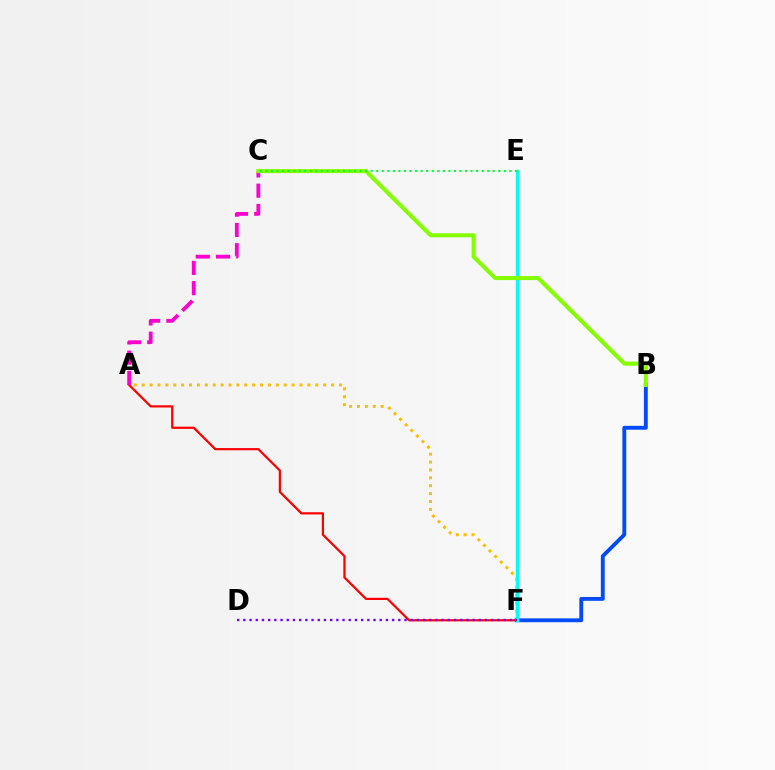{('A', 'F'): [{'color': '#ffbd00', 'line_style': 'dotted', 'thickness': 2.14}, {'color': '#ff0000', 'line_style': 'solid', 'thickness': 1.6}], ('B', 'F'): [{'color': '#004bff', 'line_style': 'solid', 'thickness': 2.78}], ('A', 'C'): [{'color': '#ff00cf', 'line_style': 'dashed', 'thickness': 2.75}], ('E', 'F'): [{'color': '#00fff6', 'line_style': 'solid', 'thickness': 2.46}], ('B', 'C'): [{'color': '#84ff00', 'line_style': 'solid', 'thickness': 2.91}], ('C', 'E'): [{'color': '#00ff39', 'line_style': 'dotted', 'thickness': 1.51}], ('D', 'F'): [{'color': '#7200ff', 'line_style': 'dotted', 'thickness': 1.68}]}